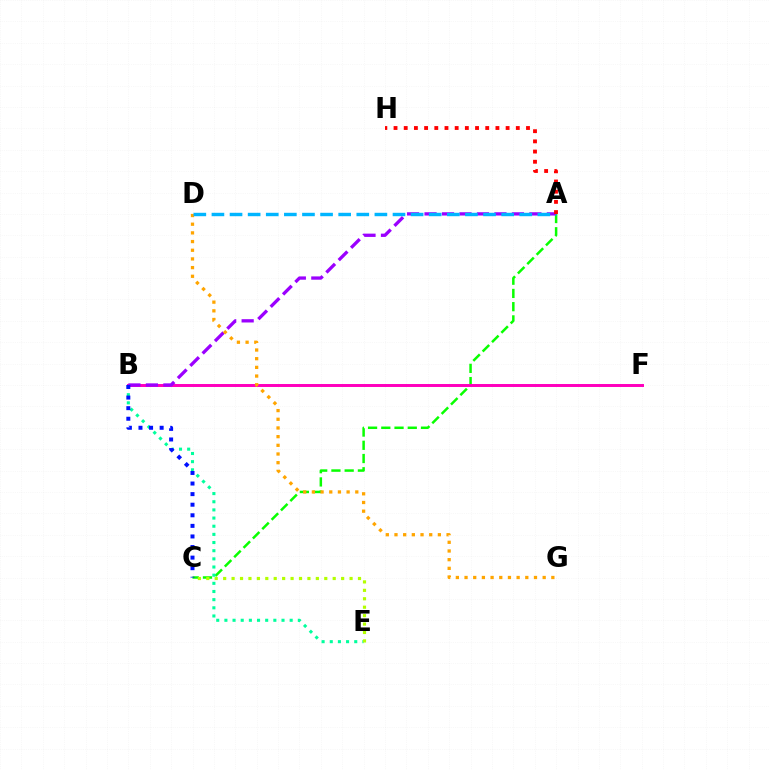{('A', 'C'): [{'color': '#08ff00', 'line_style': 'dashed', 'thickness': 1.8}], ('B', 'E'): [{'color': '#00ff9d', 'line_style': 'dotted', 'thickness': 2.22}], ('B', 'F'): [{'color': '#ff00bd', 'line_style': 'solid', 'thickness': 2.14}], ('C', 'E'): [{'color': '#b3ff00', 'line_style': 'dotted', 'thickness': 2.29}], ('A', 'B'): [{'color': '#9b00ff', 'line_style': 'dashed', 'thickness': 2.37}], ('D', 'G'): [{'color': '#ffa500', 'line_style': 'dotted', 'thickness': 2.36}], ('B', 'C'): [{'color': '#0010ff', 'line_style': 'dotted', 'thickness': 2.88}], ('A', 'D'): [{'color': '#00b5ff', 'line_style': 'dashed', 'thickness': 2.46}], ('A', 'H'): [{'color': '#ff0000', 'line_style': 'dotted', 'thickness': 2.77}]}